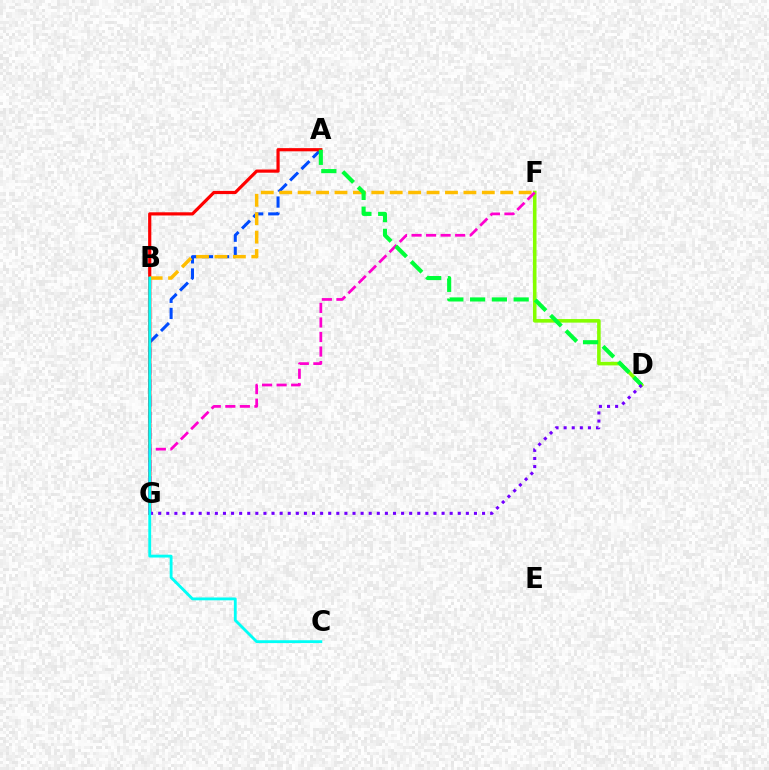{('A', 'G'): [{'color': '#004bff', 'line_style': 'dashed', 'thickness': 2.19}, {'color': '#ff0000', 'line_style': 'solid', 'thickness': 2.3}], ('D', 'F'): [{'color': '#84ff00', 'line_style': 'solid', 'thickness': 2.57}], ('B', 'F'): [{'color': '#ffbd00', 'line_style': 'dashed', 'thickness': 2.5}], ('F', 'G'): [{'color': '#ff00cf', 'line_style': 'dashed', 'thickness': 1.97}], ('A', 'D'): [{'color': '#00ff39', 'line_style': 'dashed', 'thickness': 2.96}], ('D', 'G'): [{'color': '#7200ff', 'line_style': 'dotted', 'thickness': 2.2}], ('B', 'C'): [{'color': '#00fff6', 'line_style': 'solid', 'thickness': 2.05}]}